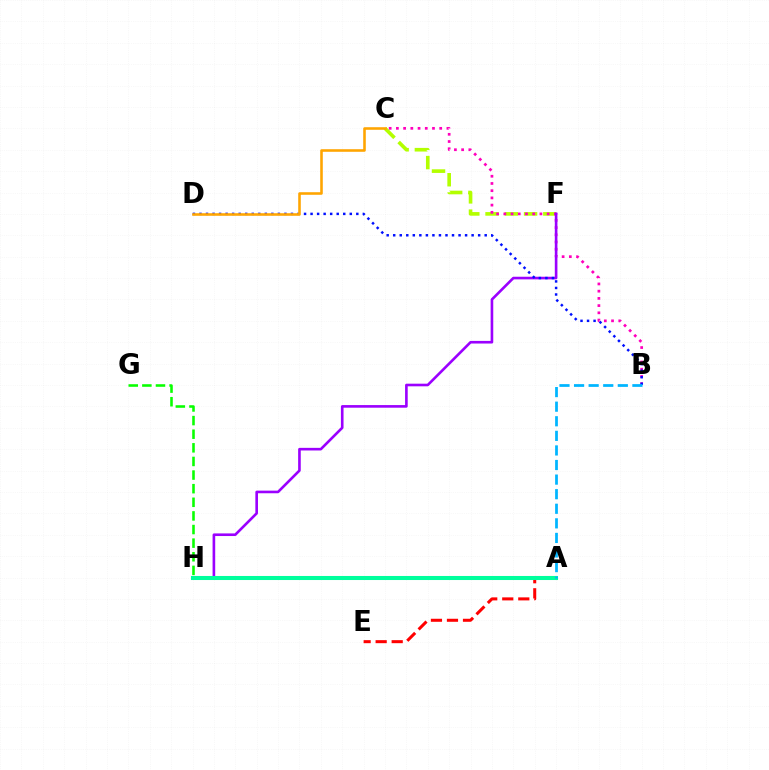{('C', 'F'): [{'color': '#b3ff00', 'line_style': 'dashed', 'thickness': 2.62}], ('A', 'E'): [{'color': '#ff0000', 'line_style': 'dashed', 'thickness': 2.18}], ('G', 'H'): [{'color': '#08ff00', 'line_style': 'dashed', 'thickness': 1.85}], ('B', 'C'): [{'color': '#ff00bd', 'line_style': 'dotted', 'thickness': 1.96}], ('F', 'H'): [{'color': '#9b00ff', 'line_style': 'solid', 'thickness': 1.89}], ('A', 'H'): [{'color': '#00ff9d', 'line_style': 'solid', 'thickness': 2.92}], ('B', 'D'): [{'color': '#0010ff', 'line_style': 'dotted', 'thickness': 1.78}], ('C', 'D'): [{'color': '#ffa500', 'line_style': 'solid', 'thickness': 1.86}], ('A', 'B'): [{'color': '#00b5ff', 'line_style': 'dashed', 'thickness': 1.98}]}